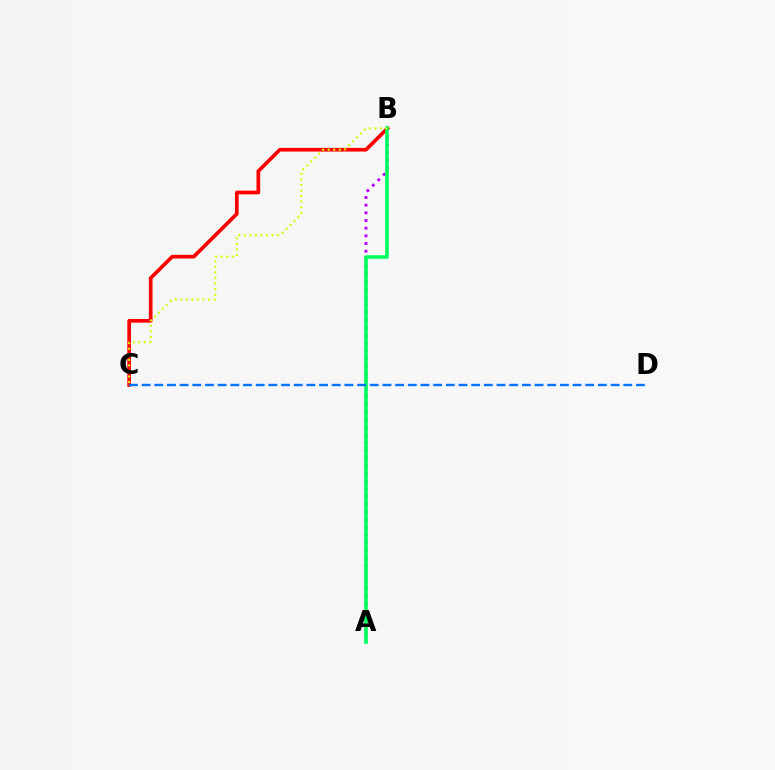{('A', 'B'): [{'color': '#b900ff', 'line_style': 'dotted', 'thickness': 2.08}, {'color': '#00ff5c', 'line_style': 'solid', 'thickness': 2.58}], ('B', 'C'): [{'color': '#ff0000', 'line_style': 'solid', 'thickness': 2.65}, {'color': '#d1ff00', 'line_style': 'dotted', 'thickness': 1.51}], ('C', 'D'): [{'color': '#0074ff', 'line_style': 'dashed', 'thickness': 1.72}]}